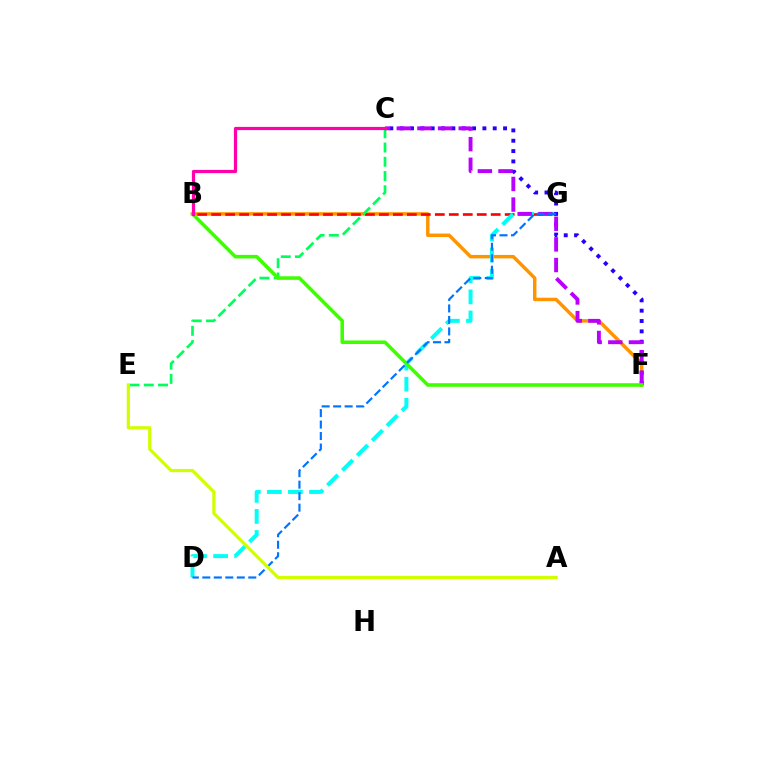{('B', 'F'): [{'color': '#ff9400', 'line_style': 'solid', 'thickness': 2.49}, {'color': '#3dff00', 'line_style': 'solid', 'thickness': 2.56}], ('B', 'G'): [{'color': '#ff0000', 'line_style': 'dashed', 'thickness': 1.9}], ('D', 'G'): [{'color': '#00fff6', 'line_style': 'dashed', 'thickness': 2.86}, {'color': '#0074ff', 'line_style': 'dashed', 'thickness': 1.56}], ('C', 'E'): [{'color': '#00ff5c', 'line_style': 'dashed', 'thickness': 1.93}], ('C', 'F'): [{'color': '#2500ff', 'line_style': 'dotted', 'thickness': 2.81}, {'color': '#b900ff', 'line_style': 'dashed', 'thickness': 2.8}], ('B', 'C'): [{'color': '#ff00ac', 'line_style': 'solid', 'thickness': 2.31}], ('A', 'E'): [{'color': '#d1ff00', 'line_style': 'solid', 'thickness': 2.32}]}